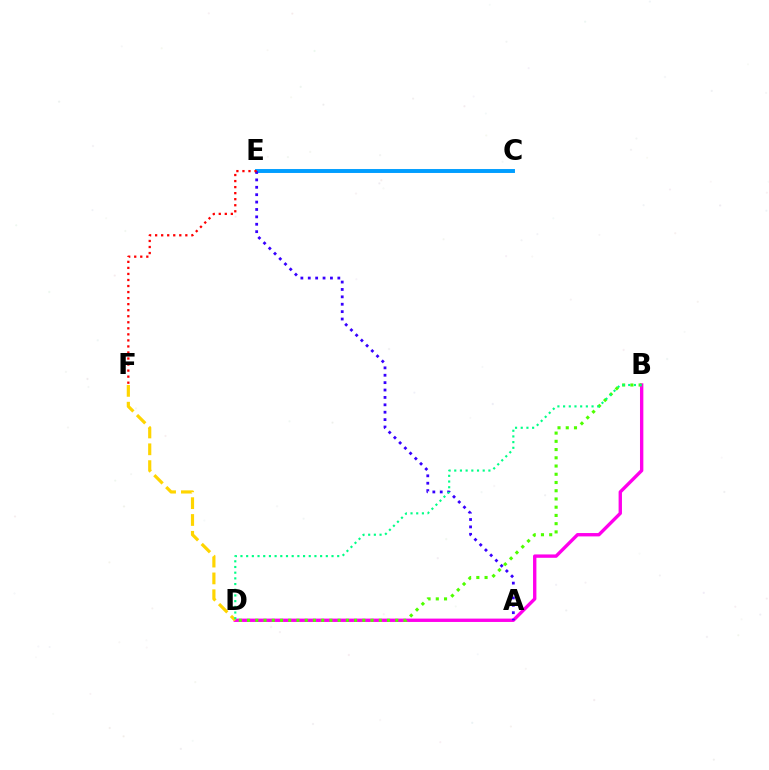{('C', 'E'): [{'color': '#009eff', 'line_style': 'solid', 'thickness': 2.82}], ('B', 'D'): [{'color': '#ff00ed', 'line_style': 'solid', 'thickness': 2.42}, {'color': '#4fff00', 'line_style': 'dotted', 'thickness': 2.24}, {'color': '#00ff86', 'line_style': 'dotted', 'thickness': 1.55}], ('A', 'E'): [{'color': '#3700ff', 'line_style': 'dotted', 'thickness': 2.01}], ('D', 'F'): [{'color': '#ffd500', 'line_style': 'dashed', 'thickness': 2.29}], ('E', 'F'): [{'color': '#ff0000', 'line_style': 'dotted', 'thickness': 1.64}]}